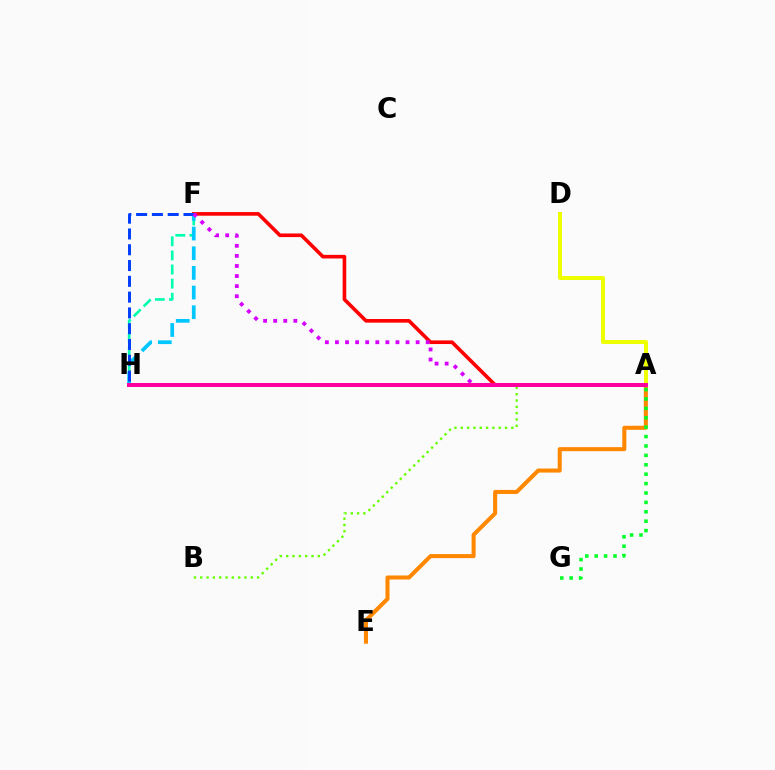{('A', 'F'): [{'color': '#ff0000', 'line_style': 'solid', 'thickness': 2.61}, {'color': '#d600ff', 'line_style': 'dotted', 'thickness': 2.74}], ('F', 'H'): [{'color': '#00ffaf', 'line_style': 'dashed', 'thickness': 1.92}, {'color': '#00c7ff', 'line_style': 'dashed', 'thickness': 2.67}, {'color': '#003fff', 'line_style': 'dashed', 'thickness': 2.15}], ('A', 'E'): [{'color': '#ff8800', 'line_style': 'solid', 'thickness': 2.92}], ('A', 'D'): [{'color': '#eeff00', 'line_style': 'solid', 'thickness': 2.88}], ('A', 'H'): [{'color': '#4f00ff', 'line_style': 'dashed', 'thickness': 1.68}, {'color': '#ff00a0', 'line_style': 'solid', 'thickness': 2.86}], ('A', 'B'): [{'color': '#66ff00', 'line_style': 'dotted', 'thickness': 1.72}], ('A', 'G'): [{'color': '#00ff27', 'line_style': 'dotted', 'thickness': 2.55}]}